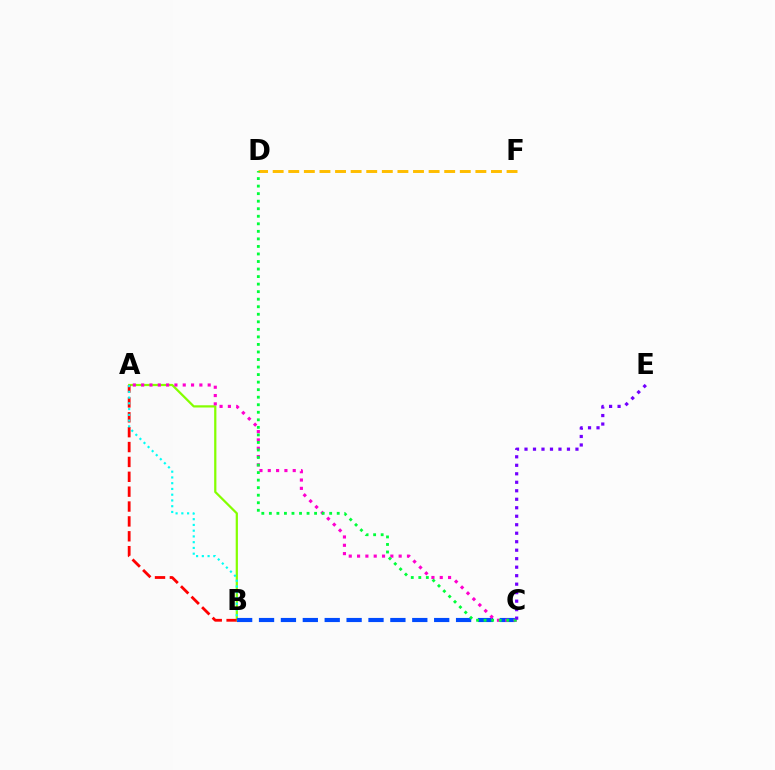{('D', 'F'): [{'color': '#ffbd00', 'line_style': 'dashed', 'thickness': 2.12}], ('A', 'B'): [{'color': '#84ff00', 'line_style': 'solid', 'thickness': 1.61}, {'color': '#ff0000', 'line_style': 'dashed', 'thickness': 2.02}, {'color': '#00fff6', 'line_style': 'dotted', 'thickness': 1.56}], ('B', 'C'): [{'color': '#004bff', 'line_style': 'dashed', 'thickness': 2.97}], ('A', 'C'): [{'color': '#ff00cf', 'line_style': 'dotted', 'thickness': 2.26}], ('C', 'D'): [{'color': '#00ff39', 'line_style': 'dotted', 'thickness': 2.05}], ('C', 'E'): [{'color': '#7200ff', 'line_style': 'dotted', 'thickness': 2.31}]}